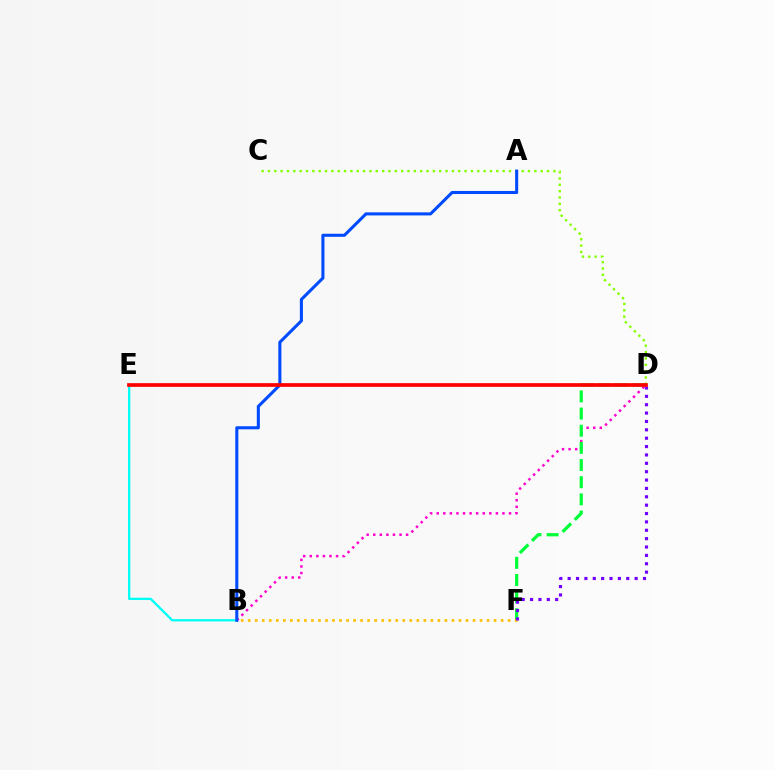{('B', 'D'): [{'color': '#ff00cf', 'line_style': 'dotted', 'thickness': 1.79}], ('B', 'E'): [{'color': '#00fff6', 'line_style': 'solid', 'thickness': 1.64}], ('D', 'F'): [{'color': '#00ff39', 'line_style': 'dashed', 'thickness': 2.33}, {'color': '#7200ff', 'line_style': 'dotted', 'thickness': 2.27}], ('C', 'D'): [{'color': '#84ff00', 'line_style': 'dotted', 'thickness': 1.72}], ('B', 'F'): [{'color': '#ffbd00', 'line_style': 'dotted', 'thickness': 1.91}], ('A', 'B'): [{'color': '#004bff', 'line_style': 'solid', 'thickness': 2.21}], ('D', 'E'): [{'color': '#ff0000', 'line_style': 'solid', 'thickness': 2.65}]}